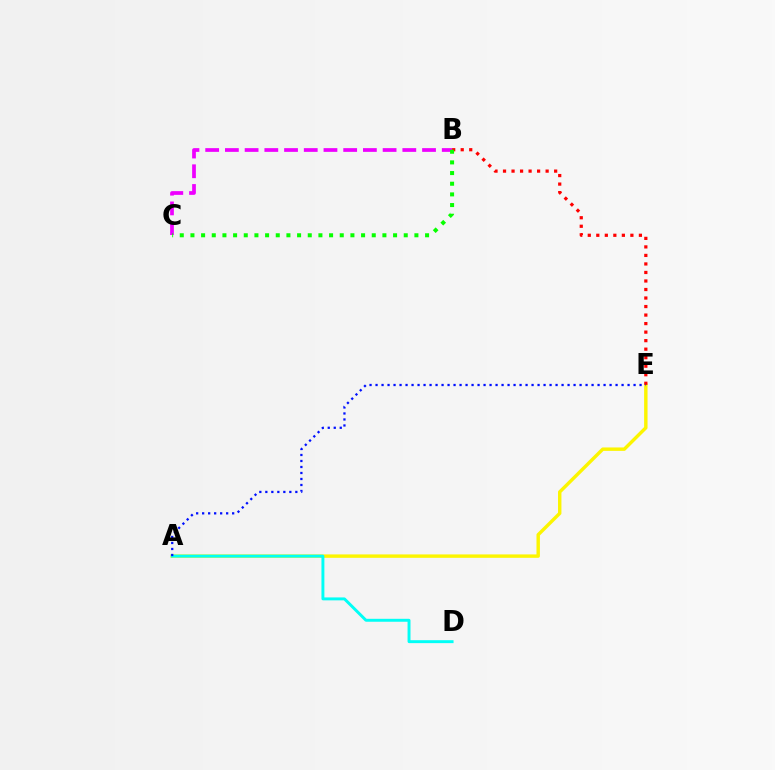{('A', 'E'): [{'color': '#fcf500', 'line_style': 'solid', 'thickness': 2.46}, {'color': '#0010ff', 'line_style': 'dotted', 'thickness': 1.63}], ('B', 'E'): [{'color': '#ff0000', 'line_style': 'dotted', 'thickness': 2.32}], ('B', 'C'): [{'color': '#ee00ff', 'line_style': 'dashed', 'thickness': 2.68}, {'color': '#08ff00', 'line_style': 'dotted', 'thickness': 2.9}], ('A', 'D'): [{'color': '#00fff6', 'line_style': 'solid', 'thickness': 2.11}]}